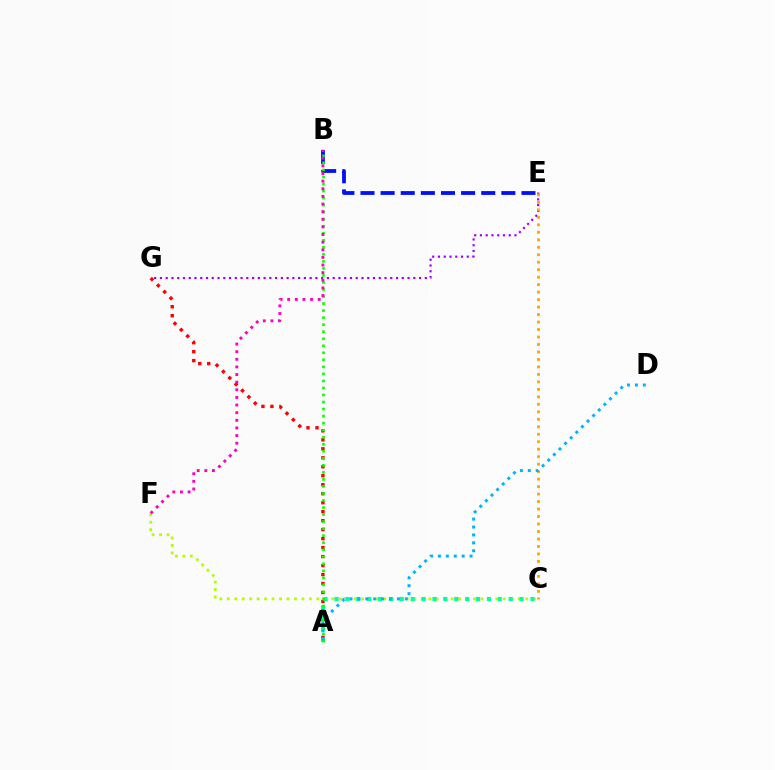{('E', 'G'): [{'color': '#9b00ff', 'line_style': 'dotted', 'thickness': 1.56}], ('A', 'G'): [{'color': '#ff0000', 'line_style': 'dotted', 'thickness': 2.44}], ('C', 'F'): [{'color': '#b3ff00', 'line_style': 'dotted', 'thickness': 2.03}], ('A', 'C'): [{'color': '#00ff9d', 'line_style': 'dotted', 'thickness': 2.96}], ('B', 'E'): [{'color': '#0010ff', 'line_style': 'dashed', 'thickness': 2.73}], ('A', 'B'): [{'color': '#08ff00', 'line_style': 'dotted', 'thickness': 1.91}], ('B', 'F'): [{'color': '#ff00bd', 'line_style': 'dotted', 'thickness': 2.07}], ('C', 'E'): [{'color': '#ffa500', 'line_style': 'dotted', 'thickness': 2.03}], ('A', 'D'): [{'color': '#00b5ff', 'line_style': 'dotted', 'thickness': 2.15}]}